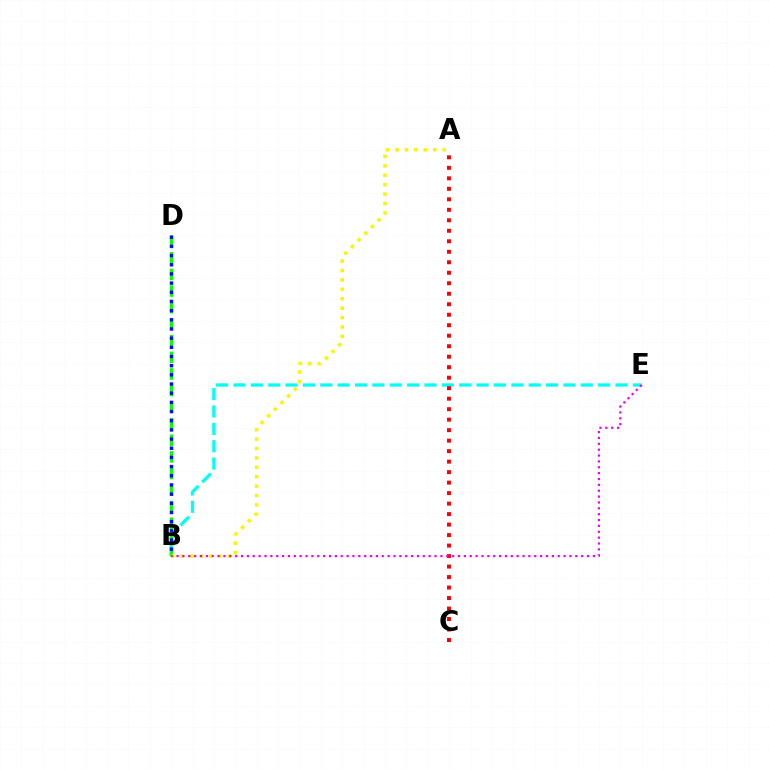{('B', 'E'): [{'color': '#00fff6', 'line_style': 'dashed', 'thickness': 2.36}, {'color': '#ee00ff', 'line_style': 'dotted', 'thickness': 1.59}], ('B', 'D'): [{'color': '#08ff00', 'line_style': 'dashed', 'thickness': 2.25}, {'color': '#0010ff', 'line_style': 'dotted', 'thickness': 2.49}], ('A', 'C'): [{'color': '#ff0000', 'line_style': 'dotted', 'thickness': 2.85}], ('A', 'B'): [{'color': '#fcf500', 'line_style': 'dotted', 'thickness': 2.56}]}